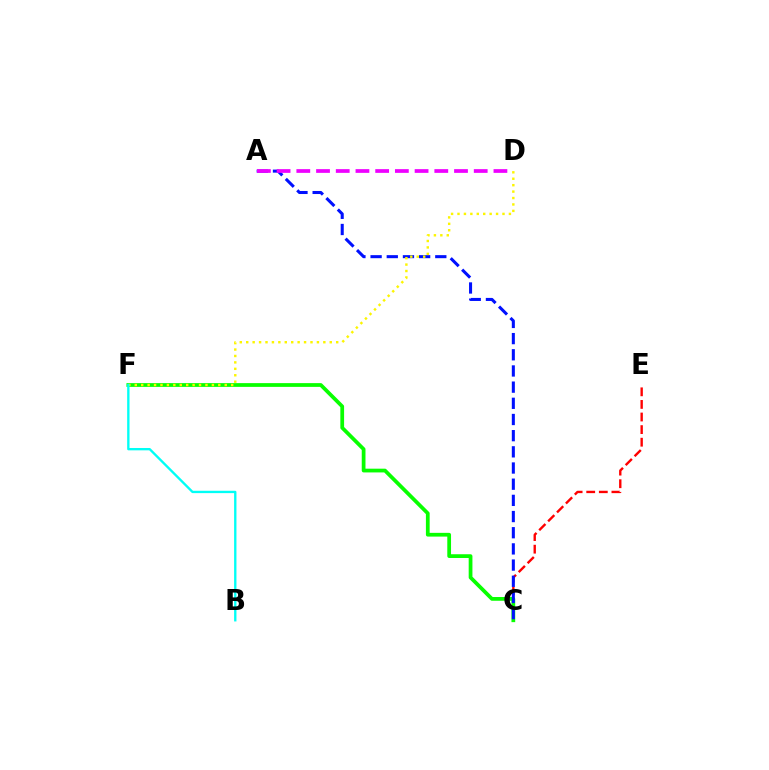{('C', 'E'): [{'color': '#ff0000', 'line_style': 'dashed', 'thickness': 1.71}], ('C', 'F'): [{'color': '#08ff00', 'line_style': 'solid', 'thickness': 2.7}], ('A', 'C'): [{'color': '#0010ff', 'line_style': 'dashed', 'thickness': 2.2}], ('A', 'D'): [{'color': '#ee00ff', 'line_style': 'dashed', 'thickness': 2.68}], ('D', 'F'): [{'color': '#fcf500', 'line_style': 'dotted', 'thickness': 1.75}], ('B', 'F'): [{'color': '#00fff6', 'line_style': 'solid', 'thickness': 1.69}]}